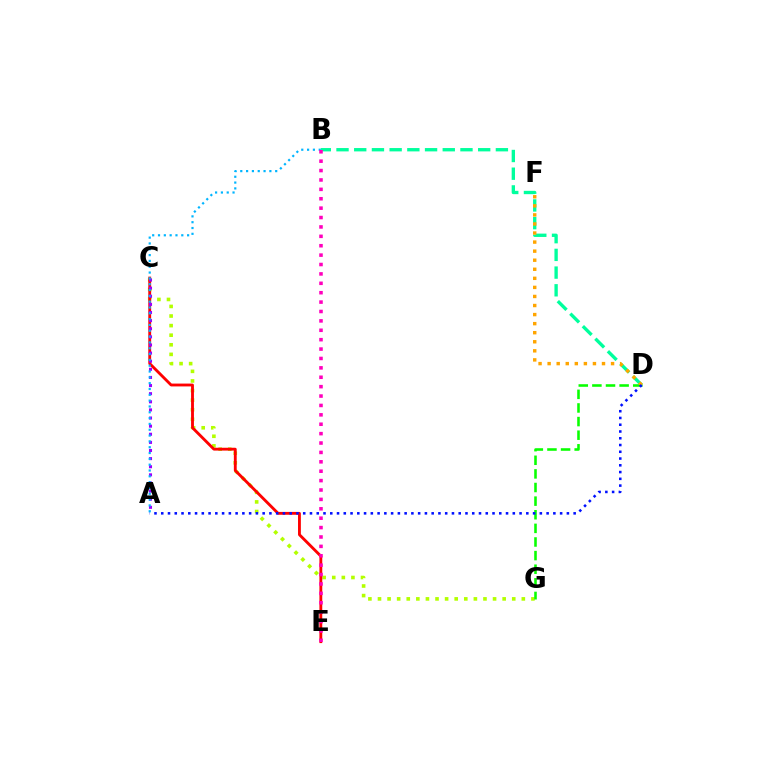{('B', 'D'): [{'color': '#00ff9d', 'line_style': 'dashed', 'thickness': 2.41}], ('C', 'G'): [{'color': '#b3ff00', 'line_style': 'dotted', 'thickness': 2.61}], ('C', 'E'): [{'color': '#ff0000', 'line_style': 'solid', 'thickness': 2.05}], ('A', 'C'): [{'color': '#9b00ff', 'line_style': 'dotted', 'thickness': 2.21}], ('A', 'B'): [{'color': '#00b5ff', 'line_style': 'dotted', 'thickness': 1.58}], ('D', 'G'): [{'color': '#08ff00', 'line_style': 'dashed', 'thickness': 1.85}], ('D', 'F'): [{'color': '#ffa500', 'line_style': 'dotted', 'thickness': 2.46}], ('B', 'E'): [{'color': '#ff00bd', 'line_style': 'dotted', 'thickness': 2.55}], ('A', 'D'): [{'color': '#0010ff', 'line_style': 'dotted', 'thickness': 1.84}]}